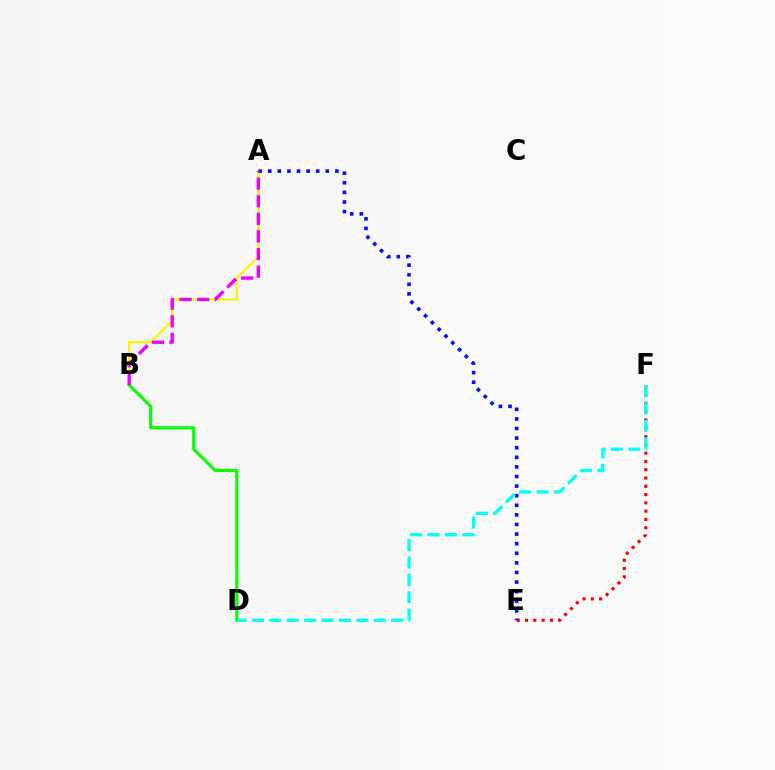{('A', 'B'): [{'color': '#fcf500', 'line_style': 'solid', 'thickness': 1.63}, {'color': '#ee00ff', 'line_style': 'dashed', 'thickness': 2.39}], ('E', 'F'): [{'color': '#ff0000', 'line_style': 'dotted', 'thickness': 2.25}], ('B', 'D'): [{'color': '#08ff00', 'line_style': 'solid', 'thickness': 2.26}], ('A', 'E'): [{'color': '#0010ff', 'line_style': 'dotted', 'thickness': 2.61}], ('D', 'F'): [{'color': '#00fff6', 'line_style': 'dashed', 'thickness': 2.37}]}